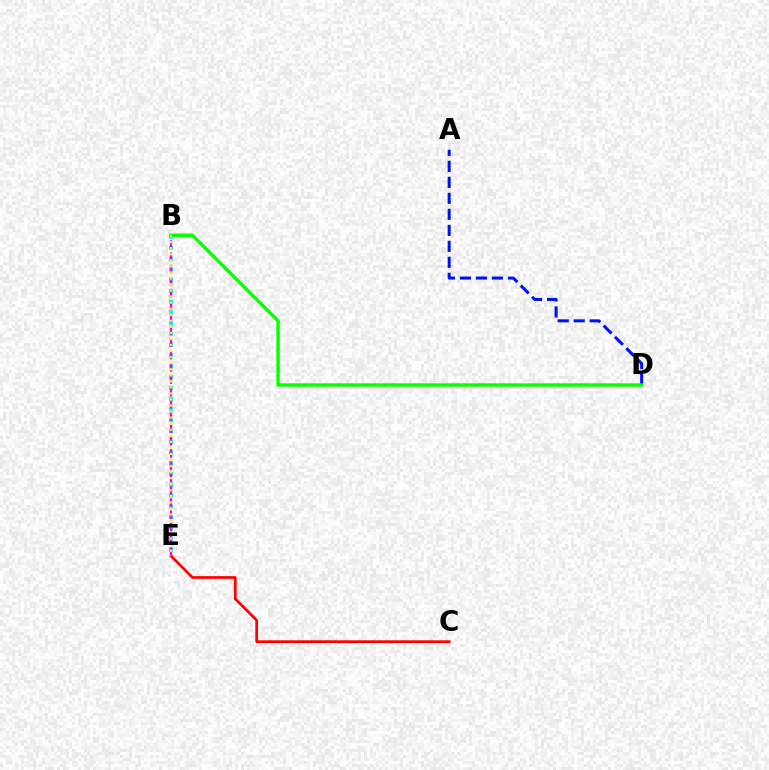{('A', 'D'): [{'color': '#0010ff', 'line_style': 'dashed', 'thickness': 2.17}], ('B', 'E'): [{'color': '#00fff6', 'line_style': 'dotted', 'thickness': 2.93}, {'color': '#ee00ff', 'line_style': 'dashed', 'thickness': 1.67}, {'color': '#fcf500', 'line_style': 'dotted', 'thickness': 1.64}], ('C', 'E'): [{'color': '#ff0000', 'line_style': 'solid', 'thickness': 1.96}], ('B', 'D'): [{'color': '#08ff00', 'line_style': 'solid', 'thickness': 2.45}]}